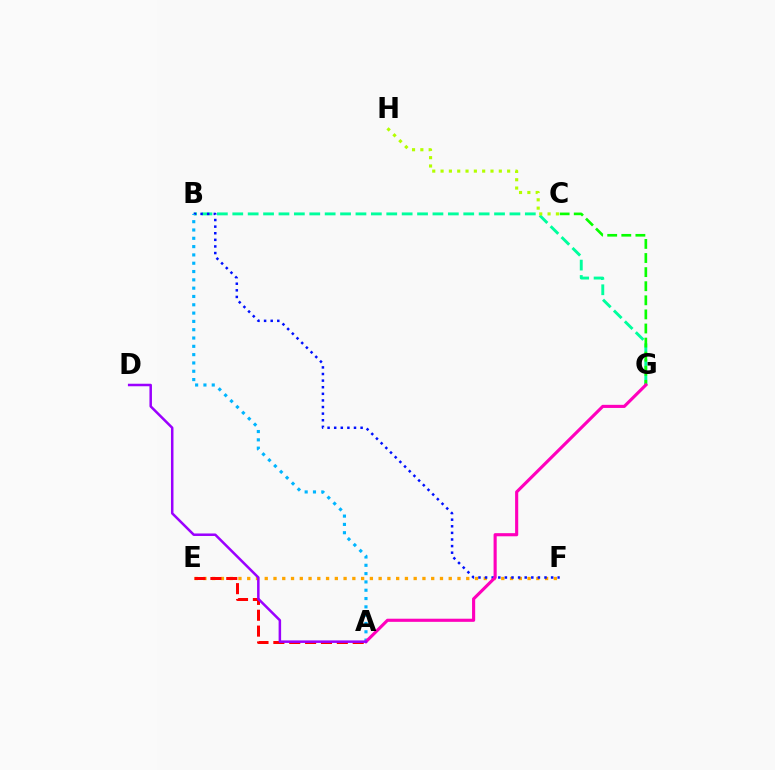{('E', 'F'): [{'color': '#ffa500', 'line_style': 'dotted', 'thickness': 2.38}], ('B', 'G'): [{'color': '#00ff9d', 'line_style': 'dashed', 'thickness': 2.09}], ('B', 'F'): [{'color': '#0010ff', 'line_style': 'dotted', 'thickness': 1.79}], ('C', 'H'): [{'color': '#b3ff00', 'line_style': 'dotted', 'thickness': 2.26}], ('A', 'B'): [{'color': '#00b5ff', 'line_style': 'dotted', 'thickness': 2.26}], ('C', 'G'): [{'color': '#08ff00', 'line_style': 'dashed', 'thickness': 1.91}], ('A', 'E'): [{'color': '#ff0000', 'line_style': 'dashed', 'thickness': 2.16}], ('A', 'G'): [{'color': '#ff00bd', 'line_style': 'solid', 'thickness': 2.25}], ('A', 'D'): [{'color': '#9b00ff', 'line_style': 'solid', 'thickness': 1.81}]}